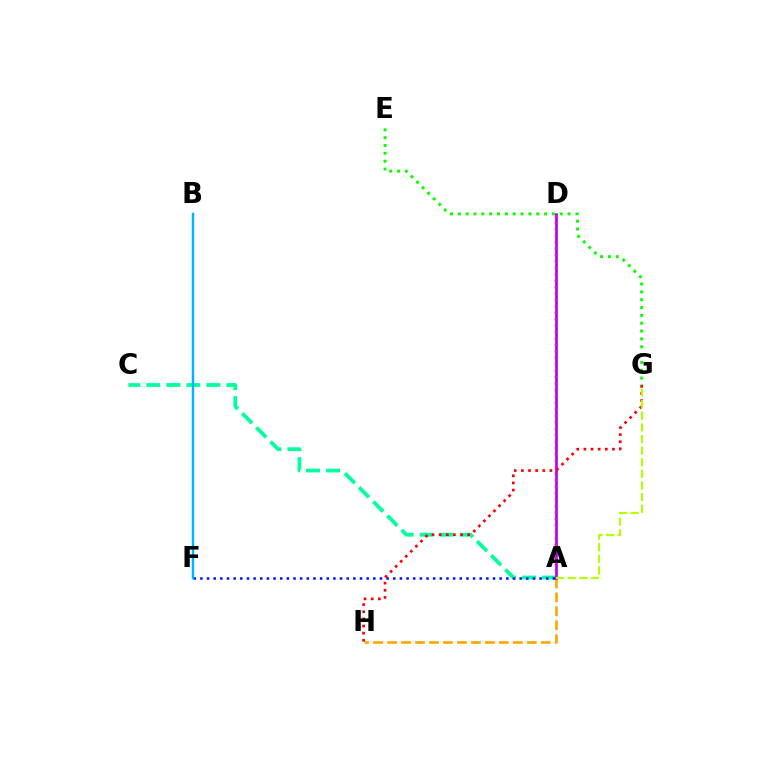{('A', 'C'): [{'color': '#00ff9d', 'line_style': 'dashed', 'thickness': 2.72}], ('A', 'H'): [{'color': '#ffa500', 'line_style': 'dashed', 'thickness': 1.9}], ('A', 'D'): [{'color': '#9b00ff', 'line_style': 'solid', 'thickness': 1.87}, {'color': '#ff00bd', 'line_style': 'dotted', 'thickness': 1.75}], ('G', 'H'): [{'color': '#ff0000', 'line_style': 'dotted', 'thickness': 1.94}], ('A', 'F'): [{'color': '#0010ff', 'line_style': 'dotted', 'thickness': 1.81}], ('B', 'F'): [{'color': '#00b5ff', 'line_style': 'solid', 'thickness': 1.78}], ('E', 'G'): [{'color': '#08ff00', 'line_style': 'dotted', 'thickness': 2.13}], ('A', 'G'): [{'color': '#b3ff00', 'line_style': 'dashed', 'thickness': 1.58}]}